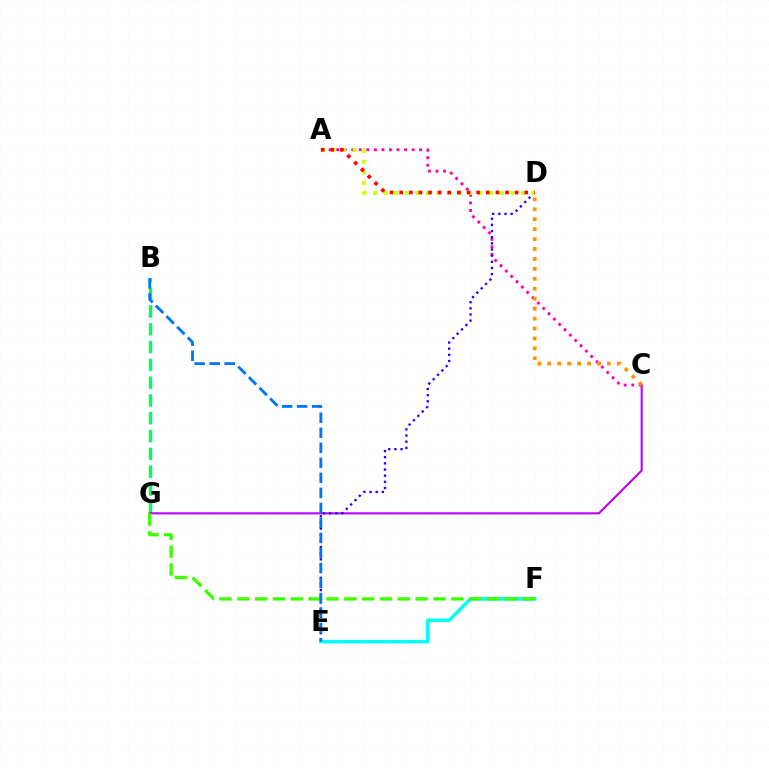{('B', 'G'): [{'color': '#00ff5c', 'line_style': 'dashed', 'thickness': 2.42}], ('C', 'G'): [{'color': '#b900ff', 'line_style': 'solid', 'thickness': 1.51}], ('A', 'C'): [{'color': '#ff00ac', 'line_style': 'dotted', 'thickness': 2.05}], ('D', 'E'): [{'color': '#2500ff', 'line_style': 'dotted', 'thickness': 1.67}], ('A', 'D'): [{'color': '#d1ff00', 'line_style': 'dotted', 'thickness': 2.87}, {'color': '#ff0000', 'line_style': 'dotted', 'thickness': 2.61}], ('C', 'D'): [{'color': '#ff9400', 'line_style': 'dotted', 'thickness': 2.7}], ('E', 'F'): [{'color': '#00fff6', 'line_style': 'solid', 'thickness': 2.53}], ('F', 'G'): [{'color': '#3dff00', 'line_style': 'dashed', 'thickness': 2.42}], ('B', 'E'): [{'color': '#0074ff', 'line_style': 'dashed', 'thickness': 2.04}]}